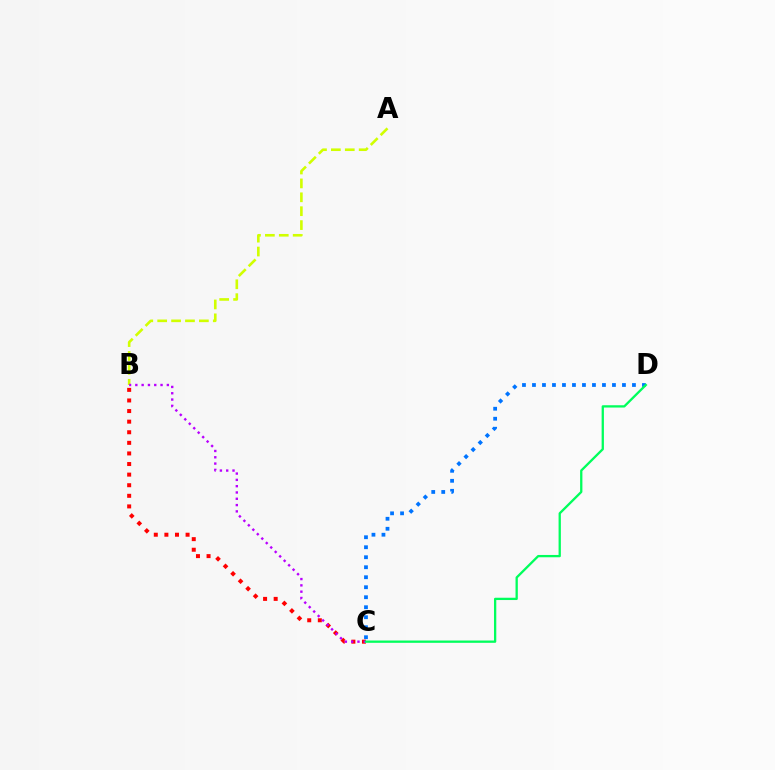{('C', 'D'): [{'color': '#0074ff', 'line_style': 'dotted', 'thickness': 2.72}, {'color': '#00ff5c', 'line_style': 'solid', 'thickness': 1.65}], ('B', 'C'): [{'color': '#ff0000', 'line_style': 'dotted', 'thickness': 2.88}, {'color': '#b900ff', 'line_style': 'dotted', 'thickness': 1.71}], ('A', 'B'): [{'color': '#d1ff00', 'line_style': 'dashed', 'thickness': 1.89}]}